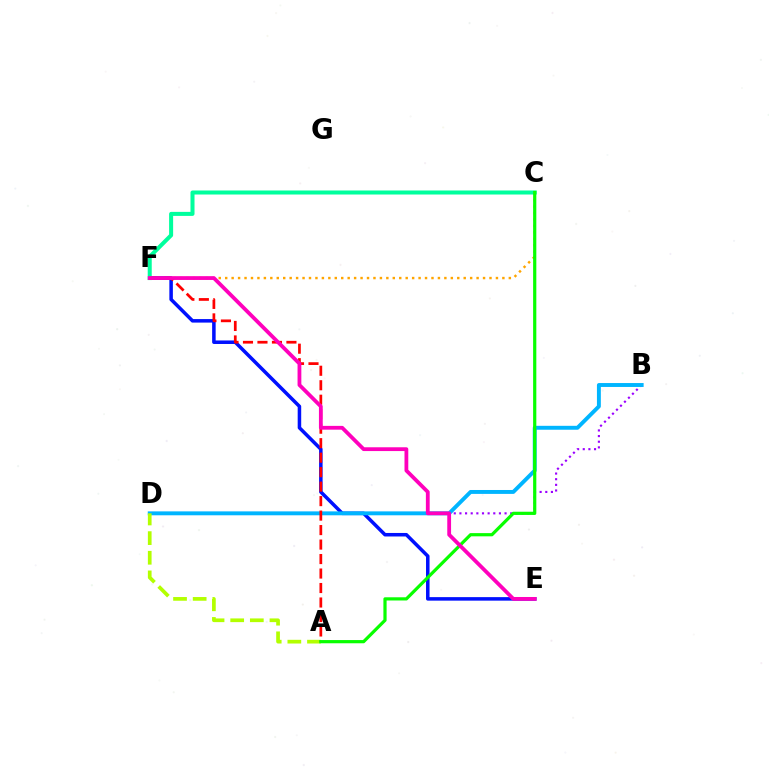{('B', 'D'): [{'color': '#9b00ff', 'line_style': 'dotted', 'thickness': 1.53}, {'color': '#00b5ff', 'line_style': 'solid', 'thickness': 2.82}], ('C', 'F'): [{'color': '#ffa500', 'line_style': 'dotted', 'thickness': 1.75}, {'color': '#00ff9d', 'line_style': 'solid', 'thickness': 2.9}], ('E', 'F'): [{'color': '#0010ff', 'line_style': 'solid', 'thickness': 2.53}, {'color': '#ff00bd', 'line_style': 'solid', 'thickness': 2.73}], ('A', 'D'): [{'color': '#b3ff00', 'line_style': 'dashed', 'thickness': 2.67}], ('A', 'F'): [{'color': '#ff0000', 'line_style': 'dashed', 'thickness': 1.97}], ('A', 'C'): [{'color': '#08ff00', 'line_style': 'solid', 'thickness': 2.31}]}